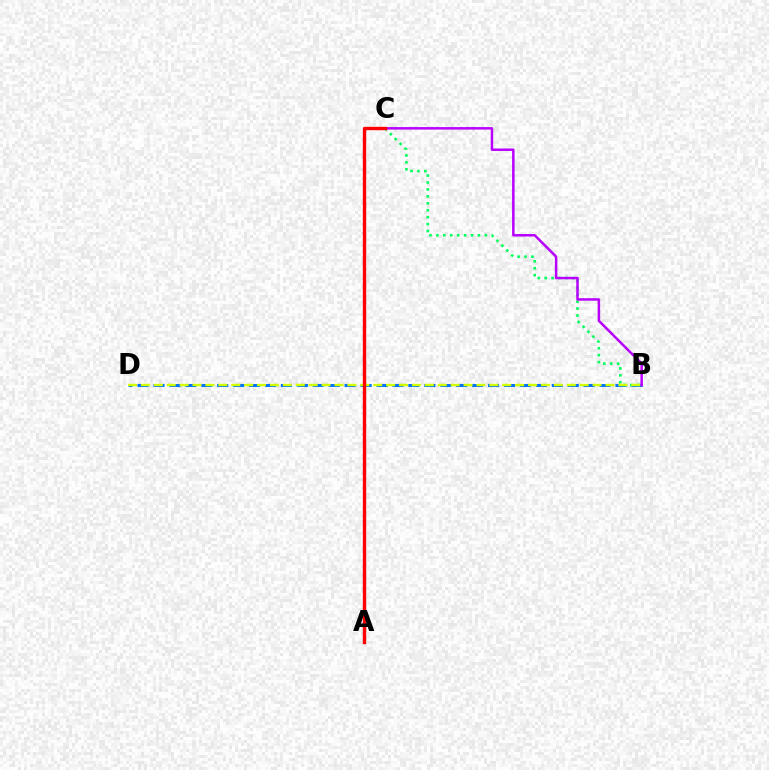{('B', 'D'): [{'color': '#0074ff', 'line_style': 'dashed', 'thickness': 2.16}, {'color': '#d1ff00', 'line_style': 'dashed', 'thickness': 1.75}], ('B', 'C'): [{'color': '#00ff5c', 'line_style': 'dotted', 'thickness': 1.88}, {'color': '#b900ff', 'line_style': 'solid', 'thickness': 1.8}], ('A', 'C'): [{'color': '#ff0000', 'line_style': 'solid', 'thickness': 2.44}]}